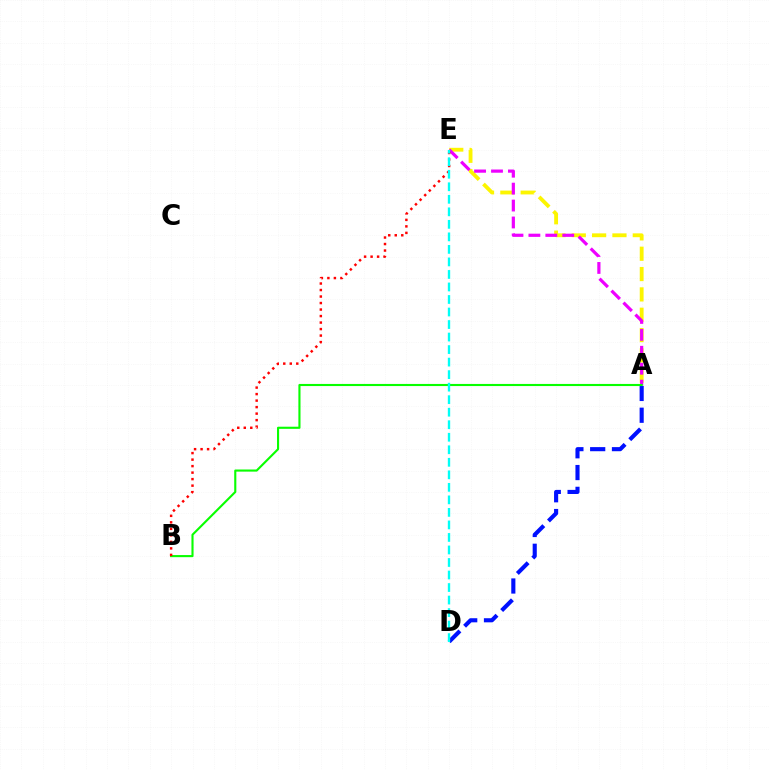{('A', 'E'): [{'color': '#fcf500', 'line_style': 'dashed', 'thickness': 2.76}, {'color': '#ee00ff', 'line_style': 'dashed', 'thickness': 2.3}], ('A', 'D'): [{'color': '#0010ff', 'line_style': 'dashed', 'thickness': 2.96}], ('A', 'B'): [{'color': '#08ff00', 'line_style': 'solid', 'thickness': 1.52}], ('B', 'E'): [{'color': '#ff0000', 'line_style': 'dotted', 'thickness': 1.77}], ('D', 'E'): [{'color': '#00fff6', 'line_style': 'dashed', 'thickness': 1.7}]}